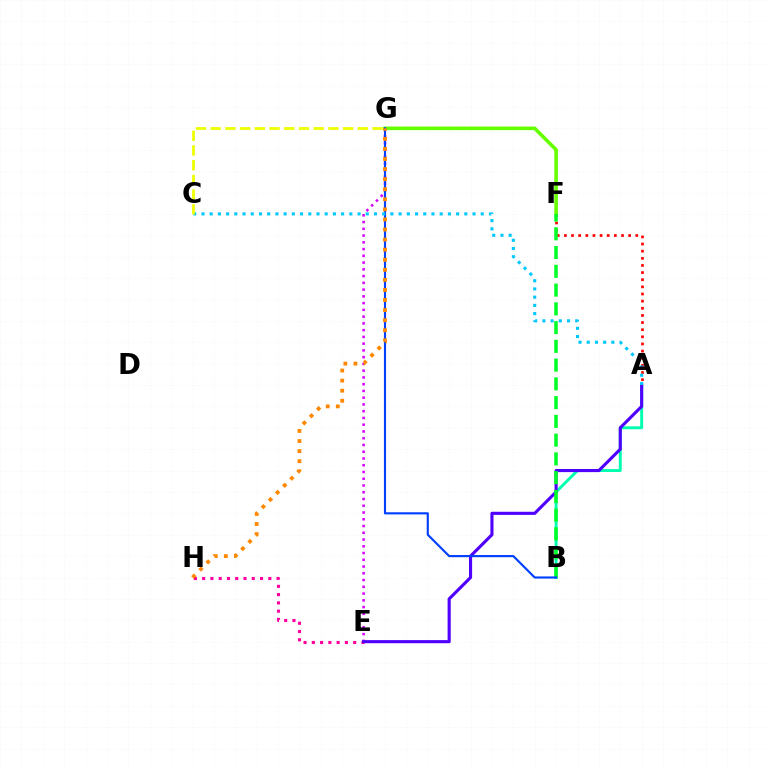{('A', 'B'): [{'color': '#00ffaf', 'line_style': 'solid', 'thickness': 2.11}], ('E', 'H'): [{'color': '#ff00a0', 'line_style': 'dotted', 'thickness': 2.25}], ('E', 'G'): [{'color': '#d600ff', 'line_style': 'dotted', 'thickness': 1.84}], ('A', 'E'): [{'color': '#4f00ff', 'line_style': 'solid', 'thickness': 2.23}], ('A', 'F'): [{'color': '#ff0000', 'line_style': 'dotted', 'thickness': 1.94}], ('F', 'G'): [{'color': '#66ff00', 'line_style': 'solid', 'thickness': 2.61}], ('B', 'F'): [{'color': '#00ff27', 'line_style': 'dashed', 'thickness': 2.55}], ('B', 'G'): [{'color': '#003fff', 'line_style': 'solid', 'thickness': 1.54}], ('G', 'H'): [{'color': '#ff8800', 'line_style': 'dotted', 'thickness': 2.74}], ('A', 'C'): [{'color': '#00c7ff', 'line_style': 'dotted', 'thickness': 2.23}], ('C', 'G'): [{'color': '#eeff00', 'line_style': 'dashed', 'thickness': 2.0}]}